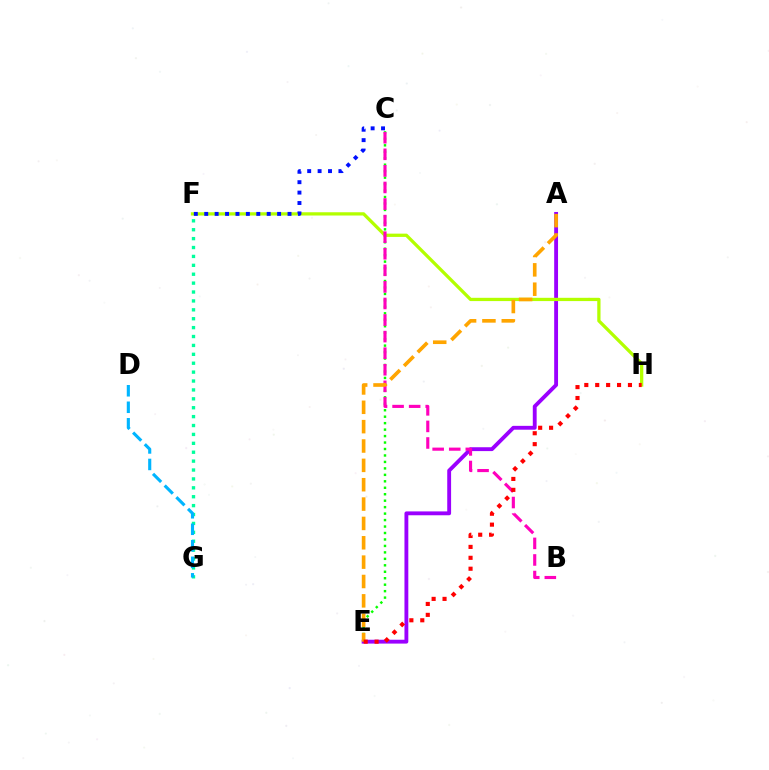{('F', 'G'): [{'color': '#00ff9d', 'line_style': 'dotted', 'thickness': 2.42}], ('C', 'E'): [{'color': '#08ff00', 'line_style': 'dotted', 'thickness': 1.76}], ('A', 'E'): [{'color': '#9b00ff', 'line_style': 'solid', 'thickness': 2.78}, {'color': '#ffa500', 'line_style': 'dashed', 'thickness': 2.63}], ('F', 'H'): [{'color': '#b3ff00', 'line_style': 'solid', 'thickness': 2.36}], ('C', 'F'): [{'color': '#0010ff', 'line_style': 'dotted', 'thickness': 2.83}], ('B', 'C'): [{'color': '#ff00bd', 'line_style': 'dashed', 'thickness': 2.25}], ('E', 'H'): [{'color': '#ff0000', 'line_style': 'dotted', 'thickness': 2.96}], ('D', 'G'): [{'color': '#00b5ff', 'line_style': 'dashed', 'thickness': 2.24}]}